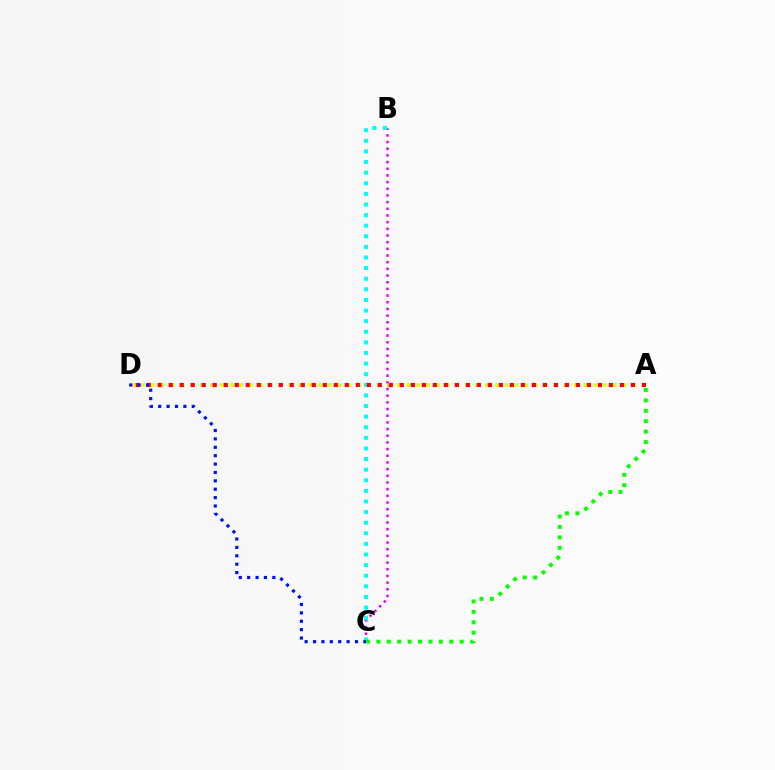{('B', 'C'): [{'color': '#ee00ff', 'line_style': 'dotted', 'thickness': 1.81}, {'color': '#00fff6', 'line_style': 'dotted', 'thickness': 2.88}], ('A', 'D'): [{'color': '#fcf500', 'line_style': 'dotted', 'thickness': 2.67}, {'color': '#ff0000', 'line_style': 'dotted', 'thickness': 2.99}], ('C', 'D'): [{'color': '#0010ff', 'line_style': 'dotted', 'thickness': 2.28}], ('A', 'C'): [{'color': '#08ff00', 'line_style': 'dotted', 'thickness': 2.83}]}